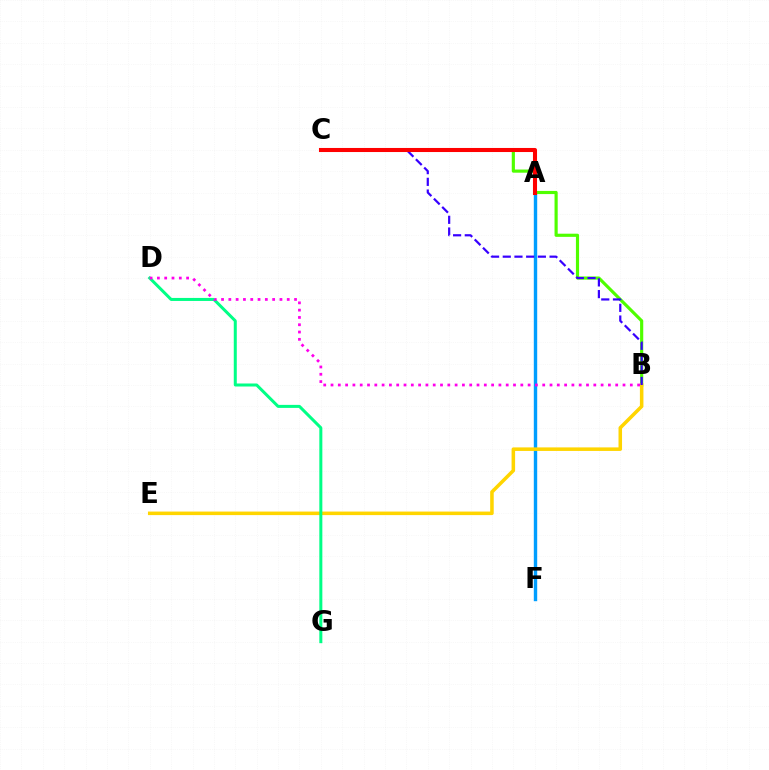{('A', 'F'): [{'color': '#009eff', 'line_style': 'solid', 'thickness': 2.45}], ('B', 'C'): [{'color': '#4fff00', 'line_style': 'solid', 'thickness': 2.27}, {'color': '#3700ff', 'line_style': 'dashed', 'thickness': 1.59}], ('B', 'E'): [{'color': '#ffd500', 'line_style': 'solid', 'thickness': 2.55}], ('D', 'G'): [{'color': '#00ff86', 'line_style': 'solid', 'thickness': 2.17}], ('A', 'C'): [{'color': '#ff0000', 'line_style': 'solid', 'thickness': 2.93}], ('B', 'D'): [{'color': '#ff00ed', 'line_style': 'dotted', 'thickness': 1.98}]}